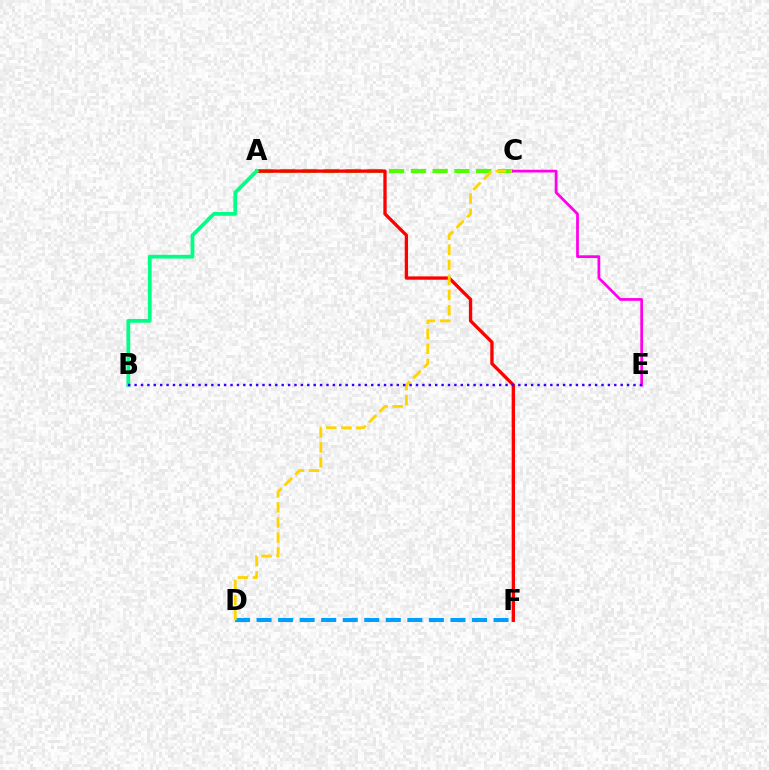{('A', 'C'): [{'color': '#4fff00', 'line_style': 'dashed', 'thickness': 2.96}], ('A', 'F'): [{'color': '#ff0000', 'line_style': 'solid', 'thickness': 2.4}], ('A', 'B'): [{'color': '#00ff86', 'line_style': 'solid', 'thickness': 2.71}], ('D', 'F'): [{'color': '#009eff', 'line_style': 'dashed', 'thickness': 2.93}], ('C', 'D'): [{'color': '#ffd500', 'line_style': 'dashed', 'thickness': 2.04}], ('C', 'E'): [{'color': '#ff00ed', 'line_style': 'solid', 'thickness': 1.98}], ('B', 'E'): [{'color': '#3700ff', 'line_style': 'dotted', 'thickness': 1.74}]}